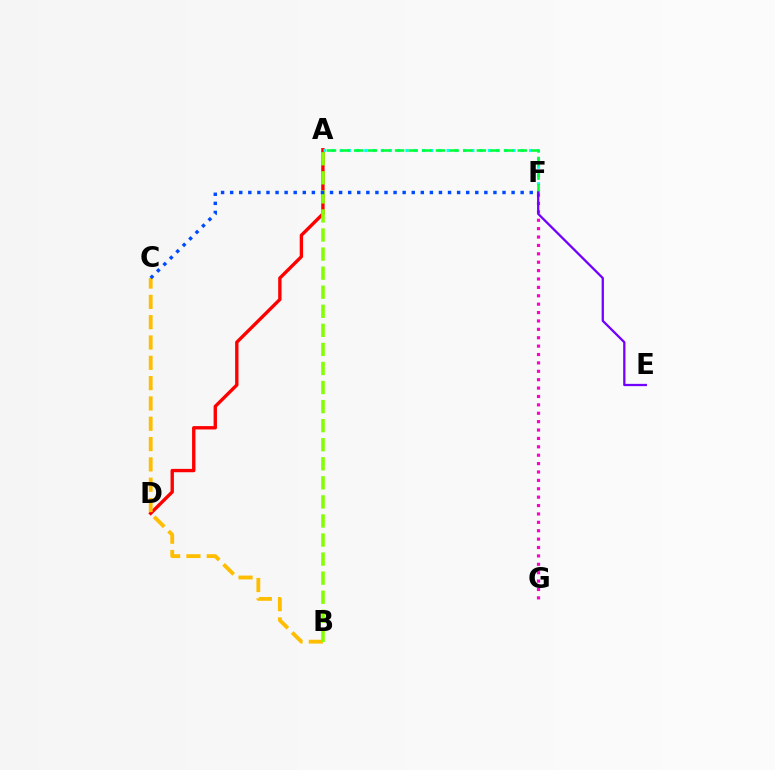{('A', 'D'): [{'color': '#ff0000', 'line_style': 'solid', 'thickness': 2.42}], ('B', 'C'): [{'color': '#ffbd00', 'line_style': 'dashed', 'thickness': 2.76}], ('A', 'B'): [{'color': '#84ff00', 'line_style': 'dashed', 'thickness': 2.59}], ('A', 'F'): [{'color': '#00fff6', 'line_style': 'dotted', 'thickness': 2.24}, {'color': '#00ff39', 'line_style': 'dashed', 'thickness': 1.85}], ('F', 'G'): [{'color': '#ff00cf', 'line_style': 'dotted', 'thickness': 2.28}], ('E', 'F'): [{'color': '#7200ff', 'line_style': 'solid', 'thickness': 1.64}], ('C', 'F'): [{'color': '#004bff', 'line_style': 'dotted', 'thickness': 2.47}]}